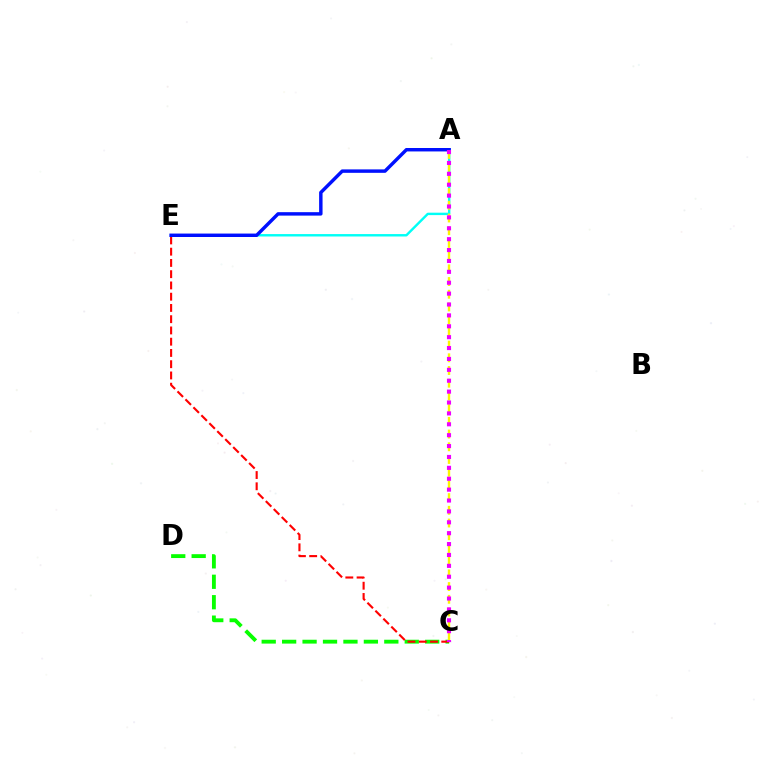{('A', 'E'): [{'color': '#00fff6', 'line_style': 'solid', 'thickness': 1.74}, {'color': '#0010ff', 'line_style': 'solid', 'thickness': 2.48}], ('C', 'D'): [{'color': '#08ff00', 'line_style': 'dashed', 'thickness': 2.78}], ('A', 'C'): [{'color': '#fcf500', 'line_style': 'dashed', 'thickness': 1.73}, {'color': '#ee00ff', 'line_style': 'dotted', 'thickness': 2.96}], ('C', 'E'): [{'color': '#ff0000', 'line_style': 'dashed', 'thickness': 1.53}]}